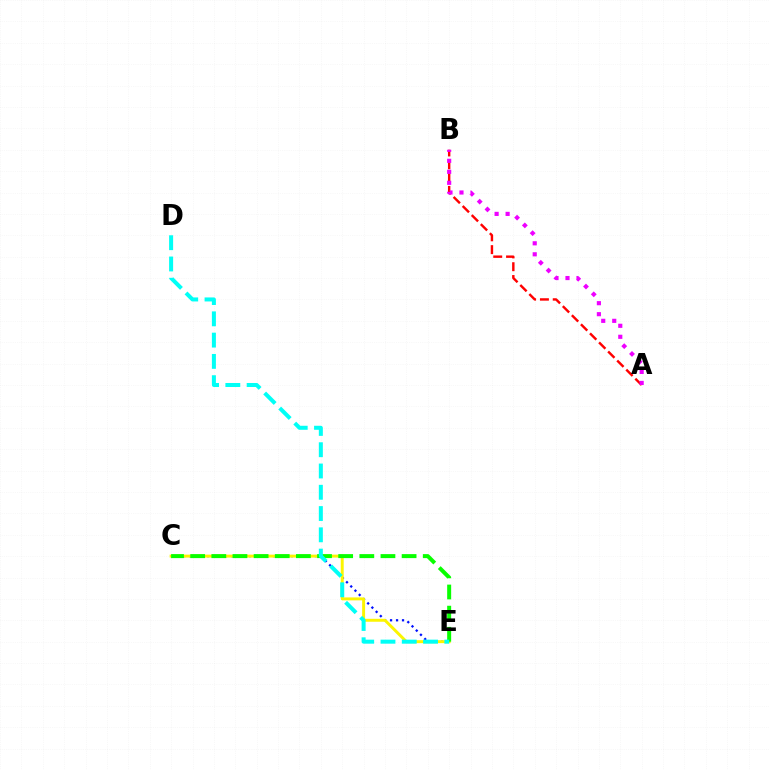{('A', 'B'): [{'color': '#ff0000', 'line_style': 'dashed', 'thickness': 1.74}, {'color': '#ee00ff', 'line_style': 'dotted', 'thickness': 2.99}], ('C', 'E'): [{'color': '#0010ff', 'line_style': 'dotted', 'thickness': 1.63}, {'color': '#fcf500', 'line_style': 'solid', 'thickness': 2.12}, {'color': '#08ff00', 'line_style': 'dashed', 'thickness': 2.87}], ('D', 'E'): [{'color': '#00fff6', 'line_style': 'dashed', 'thickness': 2.89}]}